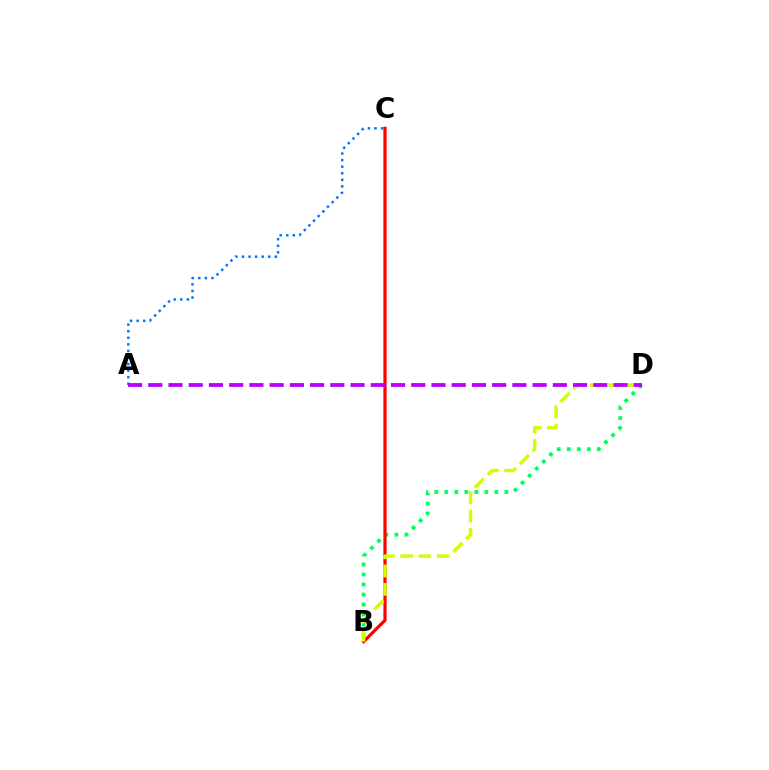{('B', 'D'): [{'color': '#00ff5c', 'line_style': 'dotted', 'thickness': 2.72}, {'color': '#d1ff00', 'line_style': 'dashed', 'thickness': 2.48}], ('A', 'C'): [{'color': '#0074ff', 'line_style': 'dotted', 'thickness': 1.78}], ('B', 'C'): [{'color': '#ff0000', 'line_style': 'solid', 'thickness': 2.31}], ('A', 'D'): [{'color': '#b900ff', 'line_style': 'dashed', 'thickness': 2.75}]}